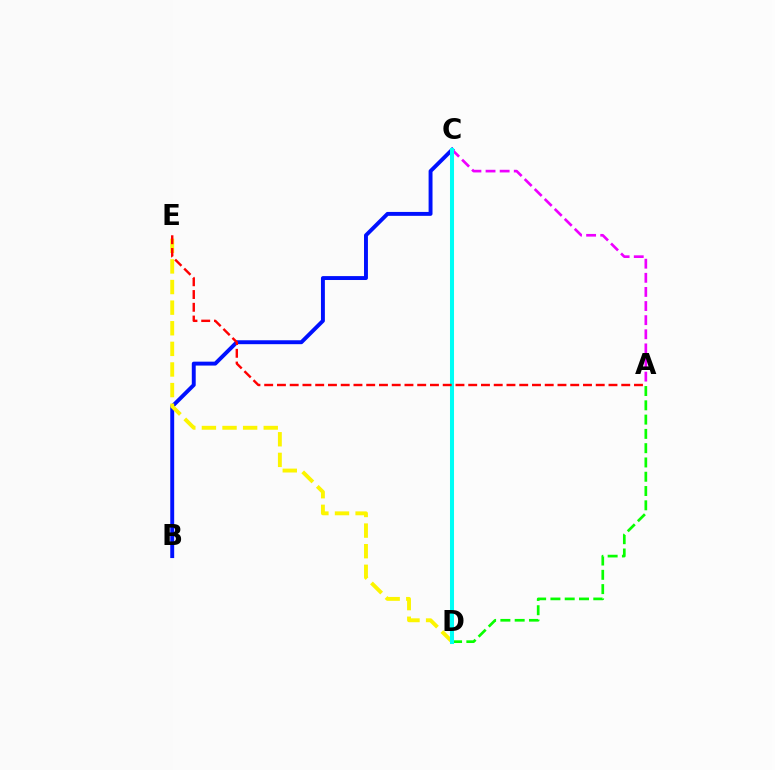{('B', 'C'): [{'color': '#0010ff', 'line_style': 'solid', 'thickness': 2.82}], ('A', 'D'): [{'color': '#08ff00', 'line_style': 'dashed', 'thickness': 1.94}], ('D', 'E'): [{'color': '#fcf500', 'line_style': 'dashed', 'thickness': 2.8}], ('A', 'C'): [{'color': '#ee00ff', 'line_style': 'dashed', 'thickness': 1.92}], ('C', 'D'): [{'color': '#00fff6', 'line_style': 'solid', 'thickness': 2.91}], ('A', 'E'): [{'color': '#ff0000', 'line_style': 'dashed', 'thickness': 1.73}]}